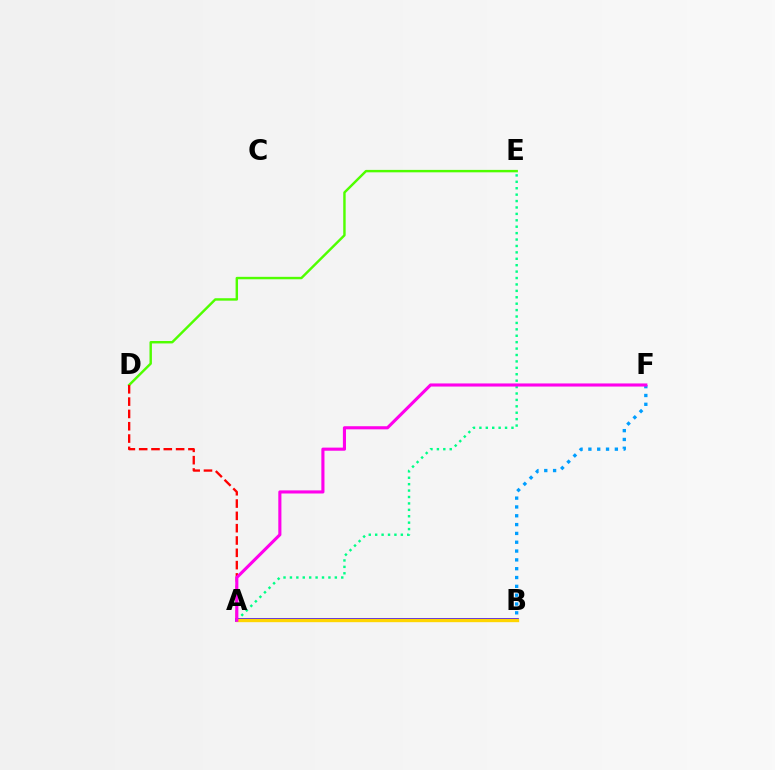{('B', 'F'): [{'color': '#009eff', 'line_style': 'dotted', 'thickness': 2.4}], ('A', 'E'): [{'color': '#00ff86', 'line_style': 'dotted', 'thickness': 1.74}], ('A', 'B'): [{'color': '#3700ff', 'line_style': 'solid', 'thickness': 2.69}, {'color': '#ffd500', 'line_style': 'solid', 'thickness': 2.4}], ('D', 'E'): [{'color': '#4fff00', 'line_style': 'solid', 'thickness': 1.75}], ('A', 'D'): [{'color': '#ff0000', 'line_style': 'dashed', 'thickness': 1.67}], ('A', 'F'): [{'color': '#ff00ed', 'line_style': 'solid', 'thickness': 2.24}]}